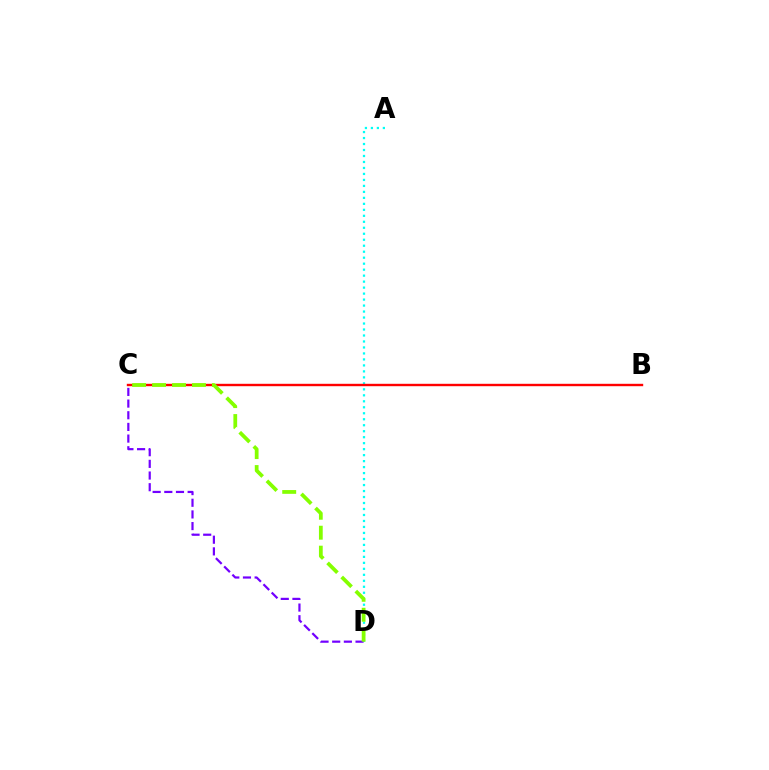{('A', 'D'): [{'color': '#00fff6', 'line_style': 'dotted', 'thickness': 1.63}], ('C', 'D'): [{'color': '#7200ff', 'line_style': 'dashed', 'thickness': 1.59}, {'color': '#84ff00', 'line_style': 'dashed', 'thickness': 2.71}], ('B', 'C'): [{'color': '#ff0000', 'line_style': 'solid', 'thickness': 1.73}]}